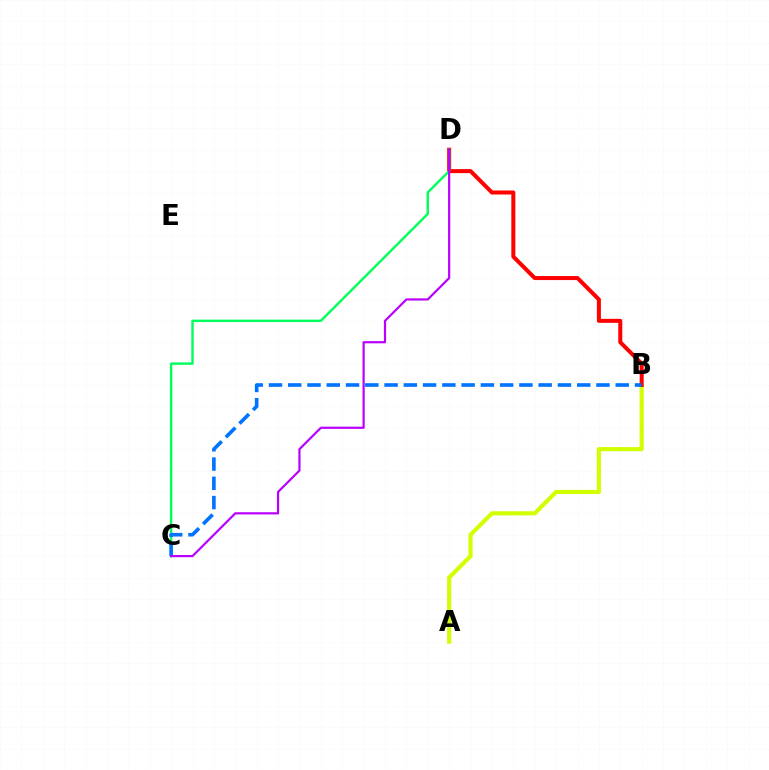{('A', 'B'): [{'color': '#d1ff00', 'line_style': 'solid', 'thickness': 2.99}], ('B', 'D'): [{'color': '#ff0000', 'line_style': 'solid', 'thickness': 2.89}], ('C', 'D'): [{'color': '#00ff5c', 'line_style': 'solid', 'thickness': 1.73}, {'color': '#b900ff', 'line_style': 'solid', 'thickness': 1.58}], ('B', 'C'): [{'color': '#0074ff', 'line_style': 'dashed', 'thickness': 2.62}]}